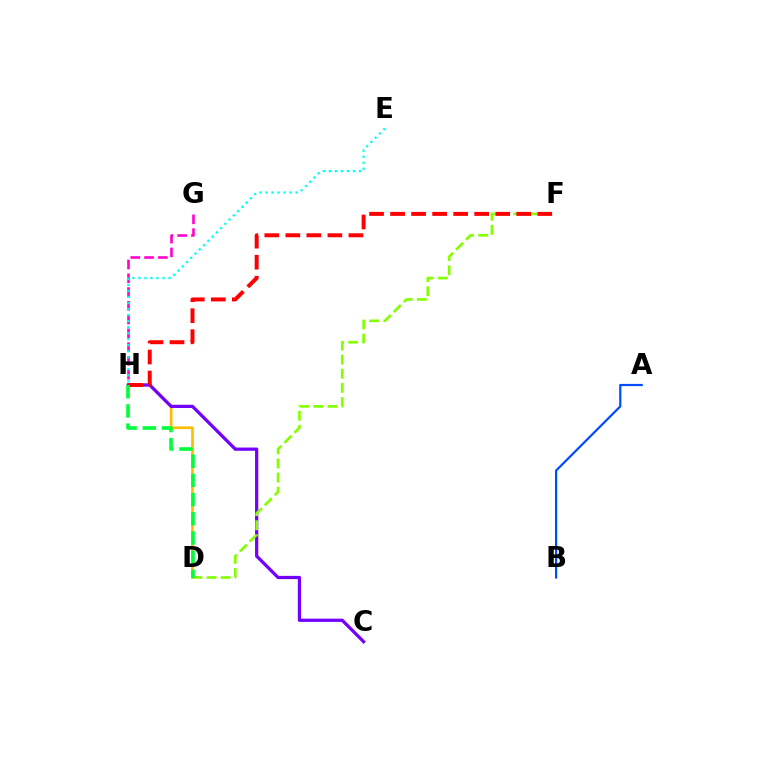{('G', 'H'): [{'color': '#ff00cf', 'line_style': 'dashed', 'thickness': 1.87}], ('D', 'H'): [{'color': '#ffbd00', 'line_style': 'solid', 'thickness': 1.93}, {'color': '#00ff39', 'line_style': 'dashed', 'thickness': 2.61}], ('A', 'B'): [{'color': '#004bff', 'line_style': 'solid', 'thickness': 1.58}], ('C', 'H'): [{'color': '#7200ff', 'line_style': 'solid', 'thickness': 2.33}], ('D', 'F'): [{'color': '#84ff00', 'line_style': 'dashed', 'thickness': 1.92}], ('E', 'H'): [{'color': '#00fff6', 'line_style': 'dotted', 'thickness': 1.64}], ('F', 'H'): [{'color': '#ff0000', 'line_style': 'dashed', 'thickness': 2.86}]}